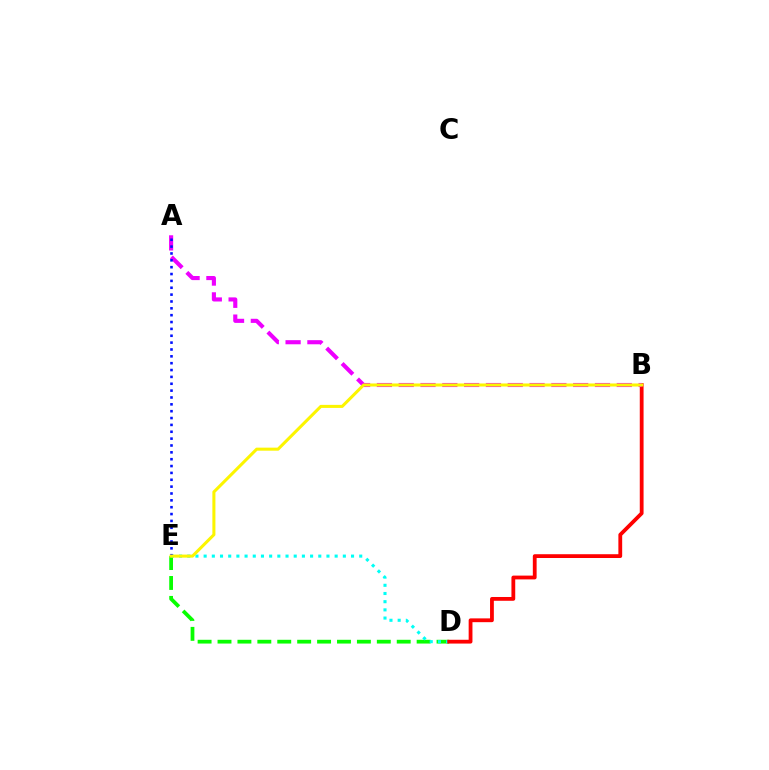{('D', 'E'): [{'color': '#08ff00', 'line_style': 'dashed', 'thickness': 2.71}, {'color': '#00fff6', 'line_style': 'dotted', 'thickness': 2.22}], ('B', 'D'): [{'color': '#ff0000', 'line_style': 'solid', 'thickness': 2.73}], ('A', 'B'): [{'color': '#ee00ff', 'line_style': 'dashed', 'thickness': 2.96}], ('A', 'E'): [{'color': '#0010ff', 'line_style': 'dotted', 'thickness': 1.86}], ('B', 'E'): [{'color': '#fcf500', 'line_style': 'solid', 'thickness': 2.19}]}